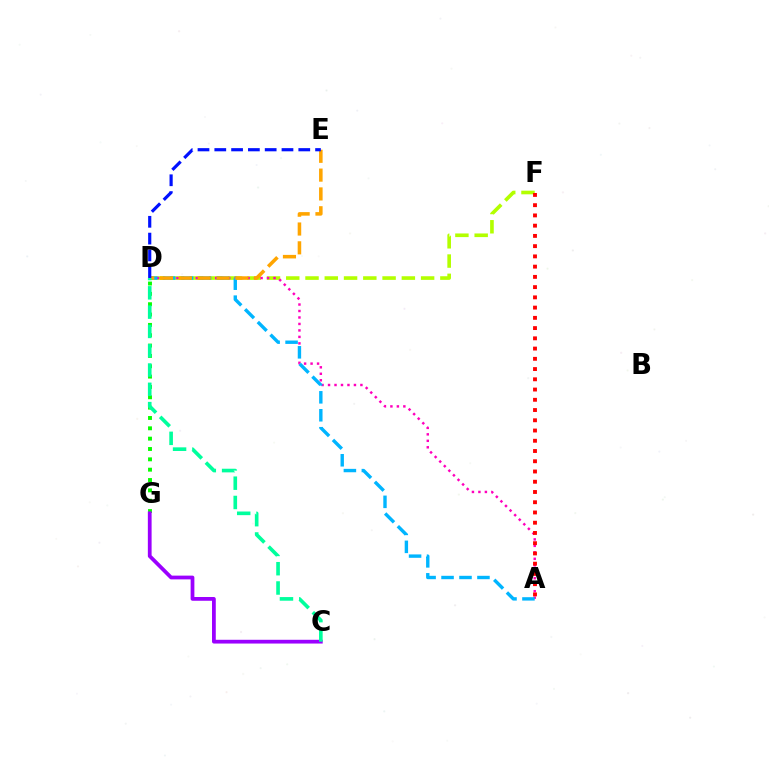{('D', 'G'): [{'color': '#08ff00', 'line_style': 'dotted', 'thickness': 2.81}], ('D', 'F'): [{'color': '#b3ff00', 'line_style': 'dashed', 'thickness': 2.62}], ('A', 'D'): [{'color': '#ff00bd', 'line_style': 'dotted', 'thickness': 1.76}, {'color': '#00b5ff', 'line_style': 'dashed', 'thickness': 2.44}], ('D', 'E'): [{'color': '#ffa500', 'line_style': 'dashed', 'thickness': 2.56}, {'color': '#0010ff', 'line_style': 'dashed', 'thickness': 2.28}], ('C', 'G'): [{'color': '#9b00ff', 'line_style': 'solid', 'thickness': 2.71}], ('C', 'D'): [{'color': '#00ff9d', 'line_style': 'dashed', 'thickness': 2.62}], ('A', 'F'): [{'color': '#ff0000', 'line_style': 'dotted', 'thickness': 2.78}]}